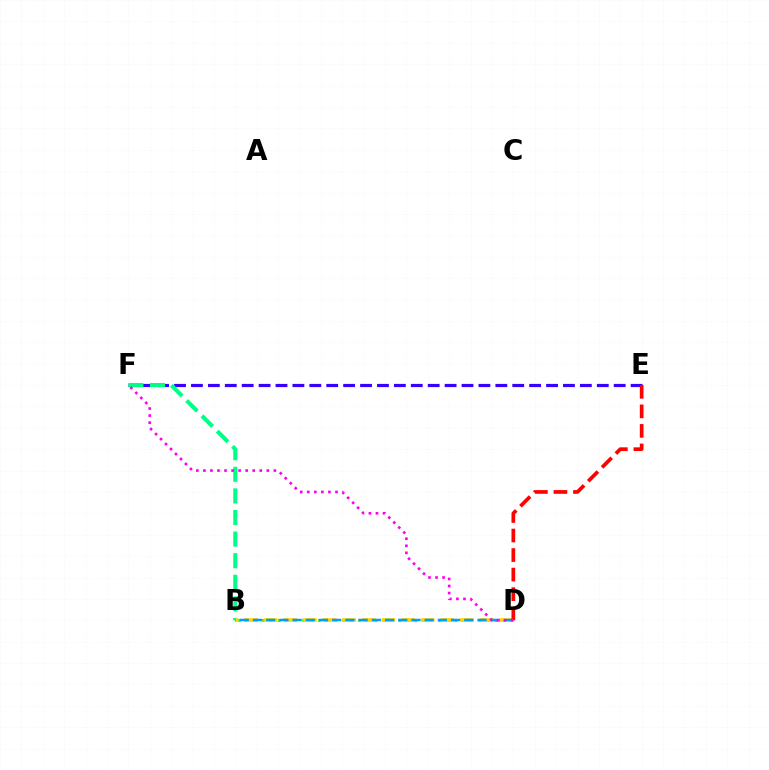{('E', 'F'): [{'color': '#3700ff', 'line_style': 'dashed', 'thickness': 2.3}], ('B', 'F'): [{'color': '#00ff86', 'line_style': 'dashed', 'thickness': 2.93}], ('B', 'D'): [{'color': '#4fff00', 'line_style': 'dotted', 'thickness': 2.18}, {'color': '#ffd500', 'line_style': 'dashed', 'thickness': 2.67}, {'color': '#009eff', 'line_style': 'dashed', 'thickness': 1.79}], ('D', 'E'): [{'color': '#ff0000', 'line_style': 'dashed', 'thickness': 2.65}], ('D', 'F'): [{'color': '#ff00ed', 'line_style': 'dotted', 'thickness': 1.91}]}